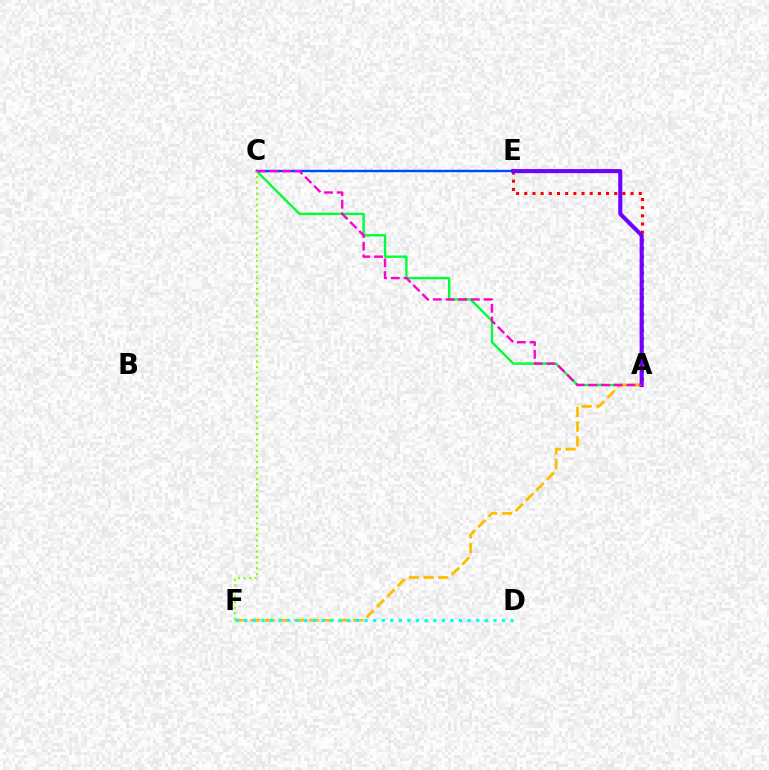{('A', 'C'): [{'color': '#00ff39', 'line_style': 'solid', 'thickness': 1.73}, {'color': '#ff00cf', 'line_style': 'dashed', 'thickness': 1.73}], ('A', 'E'): [{'color': '#ff0000', 'line_style': 'dotted', 'thickness': 2.22}, {'color': '#7200ff', 'line_style': 'solid', 'thickness': 2.95}], ('C', 'E'): [{'color': '#004bff', 'line_style': 'solid', 'thickness': 1.75}], ('A', 'F'): [{'color': '#ffbd00', 'line_style': 'dashed', 'thickness': 2.0}], ('C', 'F'): [{'color': '#84ff00', 'line_style': 'dotted', 'thickness': 1.52}], ('D', 'F'): [{'color': '#00fff6', 'line_style': 'dotted', 'thickness': 2.33}]}